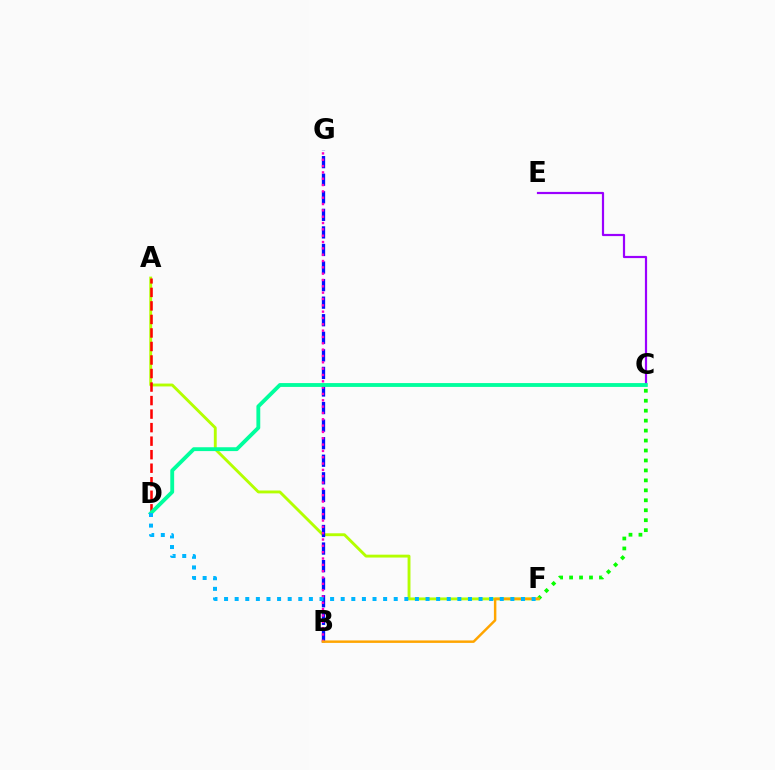{('C', 'F'): [{'color': '#08ff00', 'line_style': 'dotted', 'thickness': 2.71}], ('A', 'F'): [{'color': '#b3ff00', 'line_style': 'solid', 'thickness': 2.07}], ('B', 'G'): [{'color': '#0010ff', 'line_style': 'dashed', 'thickness': 2.39}, {'color': '#ff00bd', 'line_style': 'dotted', 'thickness': 1.72}], ('C', 'E'): [{'color': '#9b00ff', 'line_style': 'solid', 'thickness': 1.58}], ('A', 'D'): [{'color': '#ff0000', 'line_style': 'dashed', 'thickness': 1.84}], ('C', 'D'): [{'color': '#00ff9d', 'line_style': 'solid', 'thickness': 2.77}], ('B', 'F'): [{'color': '#ffa500', 'line_style': 'solid', 'thickness': 1.78}], ('D', 'F'): [{'color': '#00b5ff', 'line_style': 'dotted', 'thickness': 2.88}]}